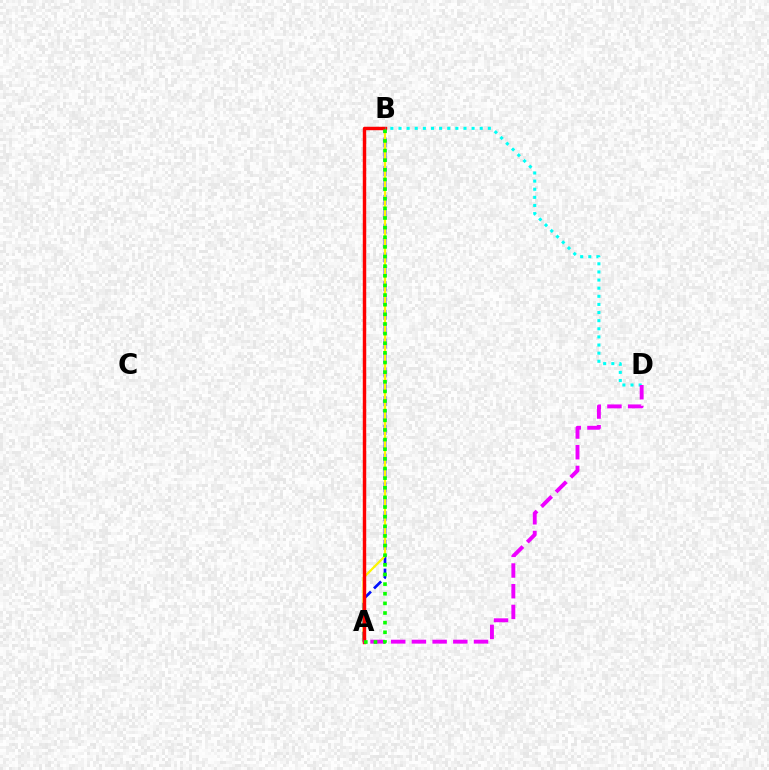{('A', 'B'): [{'color': '#0010ff', 'line_style': 'dashed', 'thickness': 1.95}, {'color': '#fcf500', 'line_style': 'solid', 'thickness': 1.6}, {'color': '#ff0000', 'line_style': 'solid', 'thickness': 2.47}, {'color': '#08ff00', 'line_style': 'dotted', 'thickness': 2.62}], ('B', 'D'): [{'color': '#00fff6', 'line_style': 'dotted', 'thickness': 2.21}], ('A', 'D'): [{'color': '#ee00ff', 'line_style': 'dashed', 'thickness': 2.81}]}